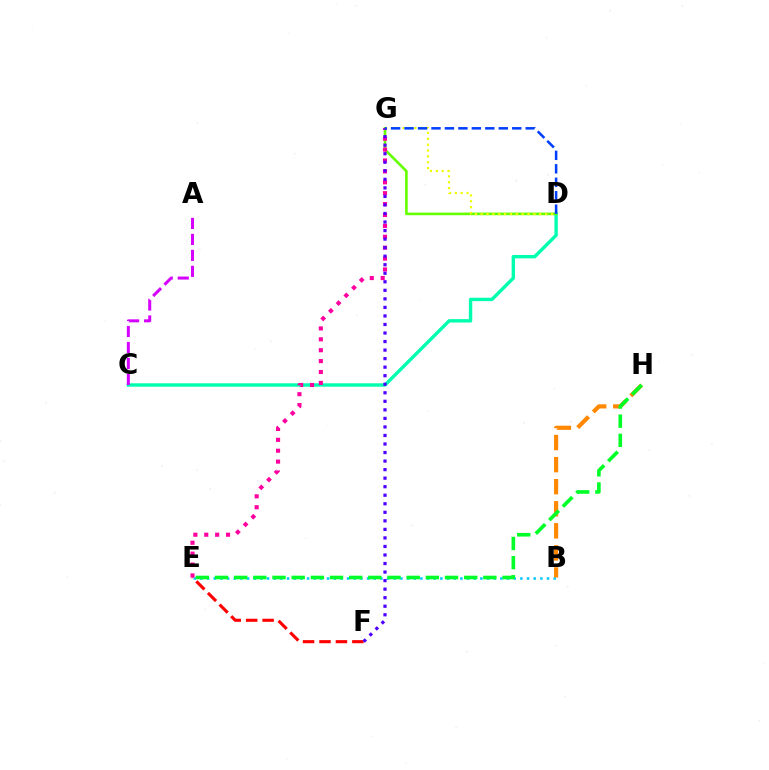{('C', 'D'): [{'color': '#00ffaf', 'line_style': 'solid', 'thickness': 2.44}], ('B', 'E'): [{'color': '#00c7ff', 'line_style': 'dotted', 'thickness': 1.81}], ('B', 'H'): [{'color': '#ff8800', 'line_style': 'dashed', 'thickness': 3.0}], ('D', 'G'): [{'color': '#66ff00', 'line_style': 'solid', 'thickness': 1.9}, {'color': '#eeff00', 'line_style': 'dotted', 'thickness': 1.59}, {'color': '#003fff', 'line_style': 'dashed', 'thickness': 1.83}], ('E', 'G'): [{'color': '#ff00a0', 'line_style': 'dotted', 'thickness': 2.96}], ('E', 'H'): [{'color': '#00ff27', 'line_style': 'dashed', 'thickness': 2.6}], ('E', 'F'): [{'color': '#ff0000', 'line_style': 'dashed', 'thickness': 2.23}], ('F', 'G'): [{'color': '#4f00ff', 'line_style': 'dotted', 'thickness': 2.32}], ('A', 'C'): [{'color': '#d600ff', 'line_style': 'dashed', 'thickness': 2.17}]}